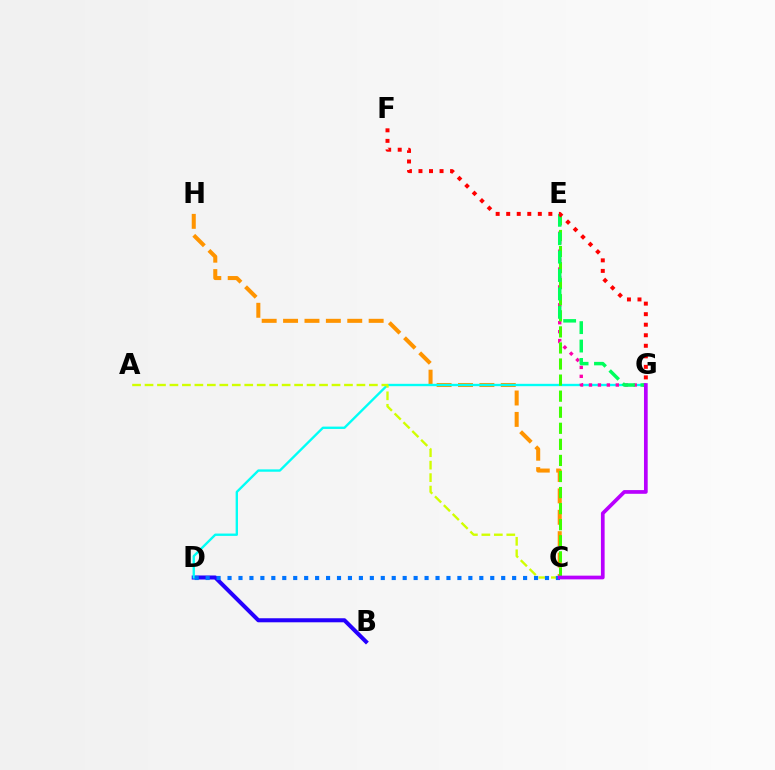{('B', 'D'): [{'color': '#2500ff', 'line_style': 'solid', 'thickness': 2.91}], ('C', 'H'): [{'color': '#ff9400', 'line_style': 'dashed', 'thickness': 2.91}], ('D', 'G'): [{'color': '#00fff6', 'line_style': 'solid', 'thickness': 1.69}], ('E', 'G'): [{'color': '#ff00ac', 'line_style': 'dotted', 'thickness': 2.43}, {'color': '#00ff5c', 'line_style': 'dashed', 'thickness': 2.5}], ('C', 'E'): [{'color': '#3dff00', 'line_style': 'dashed', 'thickness': 2.18}], ('A', 'C'): [{'color': '#d1ff00', 'line_style': 'dashed', 'thickness': 1.69}], ('C', 'D'): [{'color': '#0074ff', 'line_style': 'dotted', 'thickness': 2.97}], ('C', 'G'): [{'color': '#b900ff', 'line_style': 'solid', 'thickness': 2.67}], ('F', 'G'): [{'color': '#ff0000', 'line_style': 'dotted', 'thickness': 2.86}]}